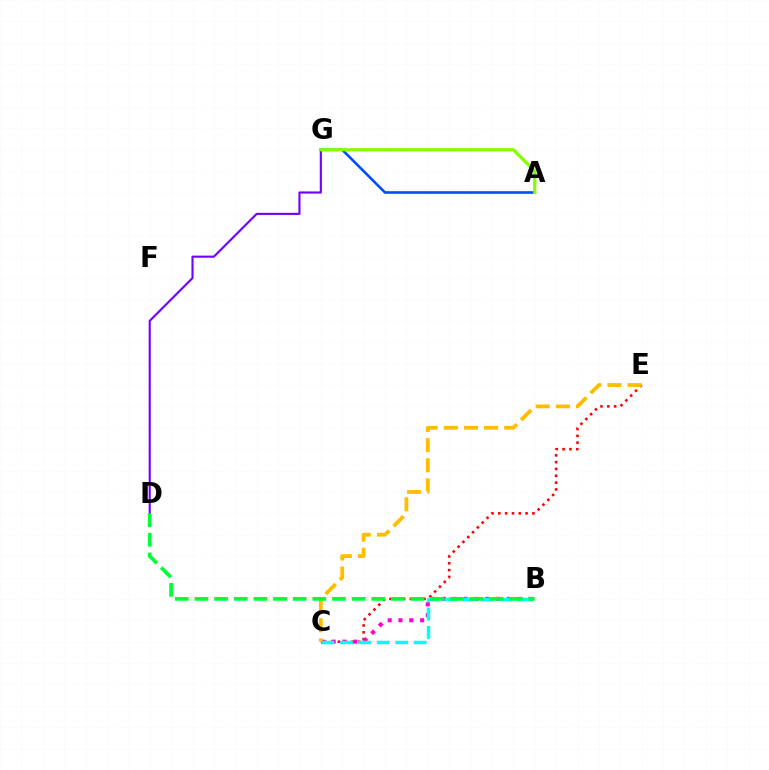{('D', 'G'): [{'color': '#7200ff', 'line_style': 'solid', 'thickness': 1.53}], ('C', 'E'): [{'color': '#ff0000', 'line_style': 'dotted', 'thickness': 1.85}, {'color': '#ffbd00', 'line_style': 'dashed', 'thickness': 2.74}], ('B', 'C'): [{'color': '#ff00cf', 'line_style': 'dotted', 'thickness': 2.94}, {'color': '#00fff6', 'line_style': 'dashed', 'thickness': 2.51}], ('A', 'G'): [{'color': '#004bff', 'line_style': 'solid', 'thickness': 1.87}, {'color': '#84ff00', 'line_style': 'solid', 'thickness': 2.3}], ('B', 'D'): [{'color': '#00ff39', 'line_style': 'dashed', 'thickness': 2.67}]}